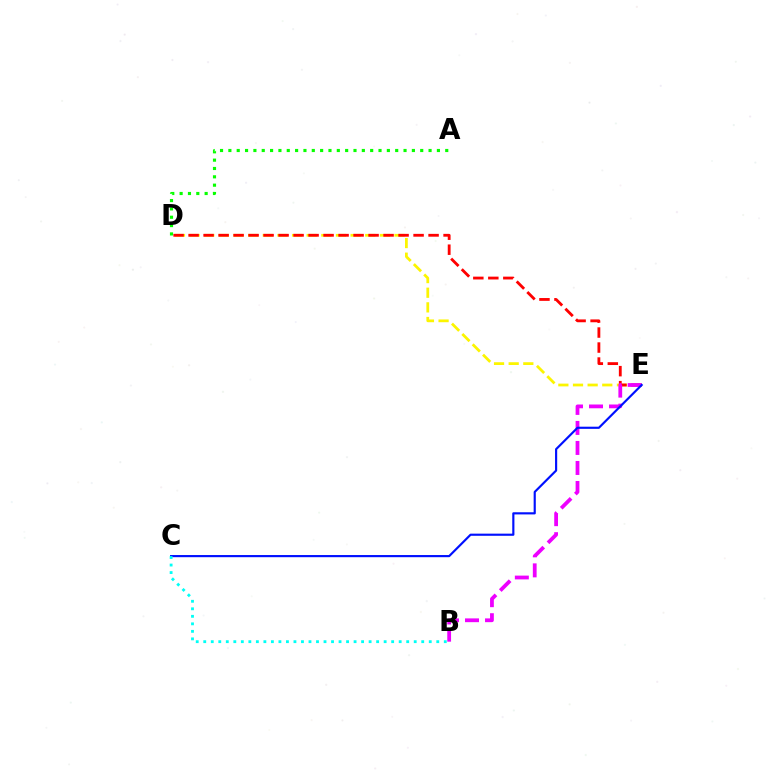{('D', 'E'): [{'color': '#fcf500', 'line_style': 'dashed', 'thickness': 1.99}, {'color': '#ff0000', 'line_style': 'dashed', 'thickness': 2.04}], ('A', 'D'): [{'color': '#08ff00', 'line_style': 'dotted', 'thickness': 2.27}], ('B', 'E'): [{'color': '#ee00ff', 'line_style': 'dashed', 'thickness': 2.72}], ('C', 'E'): [{'color': '#0010ff', 'line_style': 'solid', 'thickness': 1.55}], ('B', 'C'): [{'color': '#00fff6', 'line_style': 'dotted', 'thickness': 2.04}]}